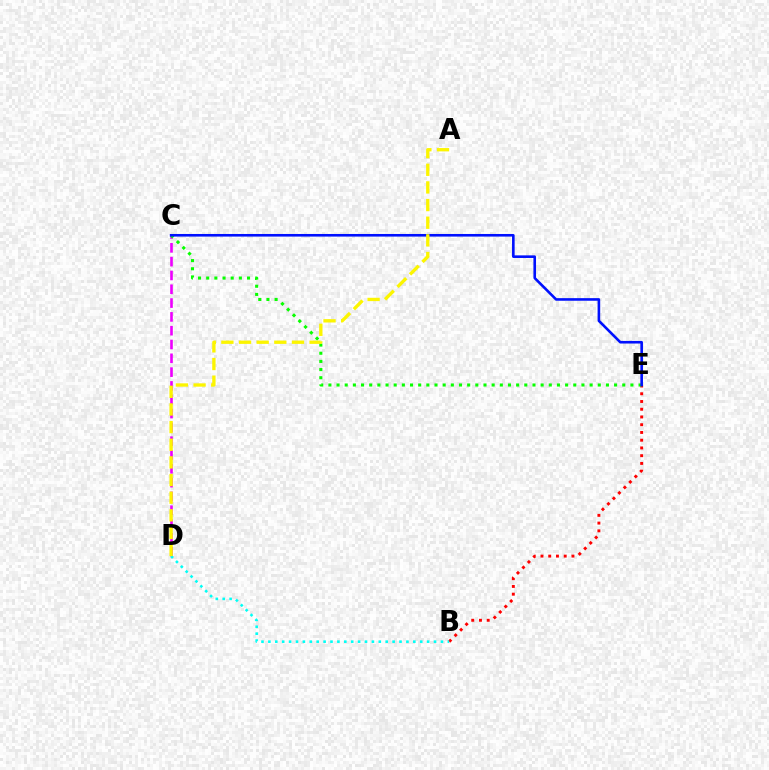{('B', 'E'): [{'color': '#ff0000', 'line_style': 'dotted', 'thickness': 2.1}], ('C', 'D'): [{'color': '#ee00ff', 'line_style': 'dashed', 'thickness': 1.88}], ('C', 'E'): [{'color': '#08ff00', 'line_style': 'dotted', 'thickness': 2.22}, {'color': '#0010ff', 'line_style': 'solid', 'thickness': 1.88}], ('B', 'D'): [{'color': '#00fff6', 'line_style': 'dotted', 'thickness': 1.88}], ('A', 'D'): [{'color': '#fcf500', 'line_style': 'dashed', 'thickness': 2.4}]}